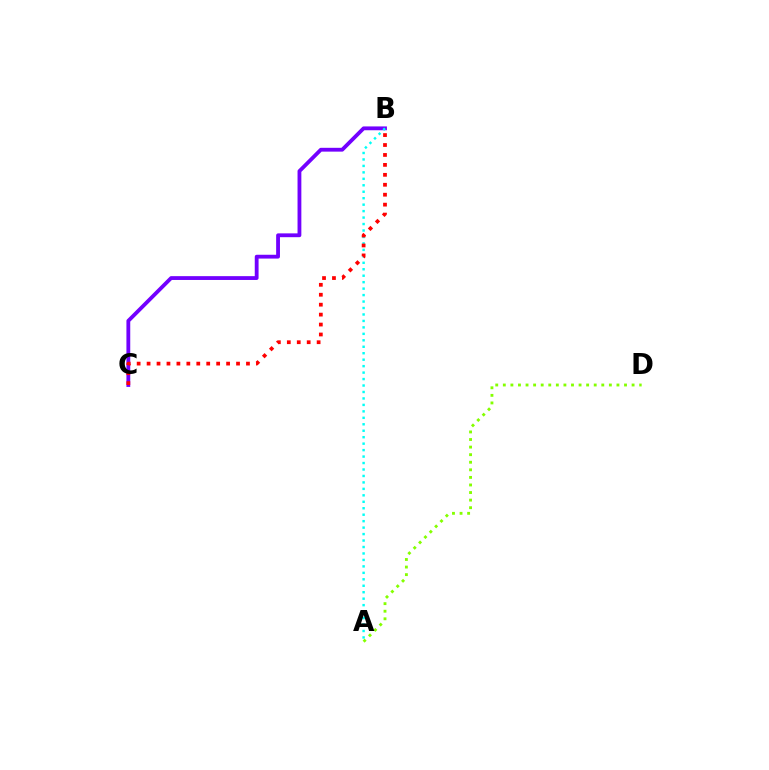{('B', 'C'): [{'color': '#7200ff', 'line_style': 'solid', 'thickness': 2.75}, {'color': '#ff0000', 'line_style': 'dotted', 'thickness': 2.7}], ('A', 'B'): [{'color': '#00fff6', 'line_style': 'dotted', 'thickness': 1.75}], ('A', 'D'): [{'color': '#84ff00', 'line_style': 'dotted', 'thickness': 2.06}]}